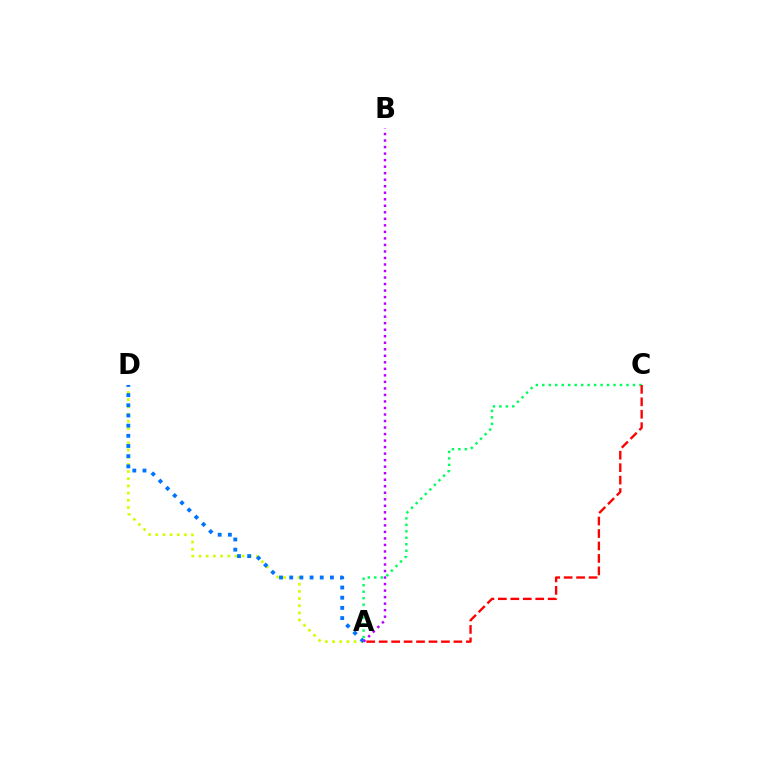{('A', 'D'): [{'color': '#d1ff00', 'line_style': 'dotted', 'thickness': 1.95}, {'color': '#0074ff', 'line_style': 'dotted', 'thickness': 2.77}], ('A', 'C'): [{'color': '#00ff5c', 'line_style': 'dotted', 'thickness': 1.76}, {'color': '#ff0000', 'line_style': 'dashed', 'thickness': 1.69}], ('A', 'B'): [{'color': '#b900ff', 'line_style': 'dotted', 'thickness': 1.77}]}